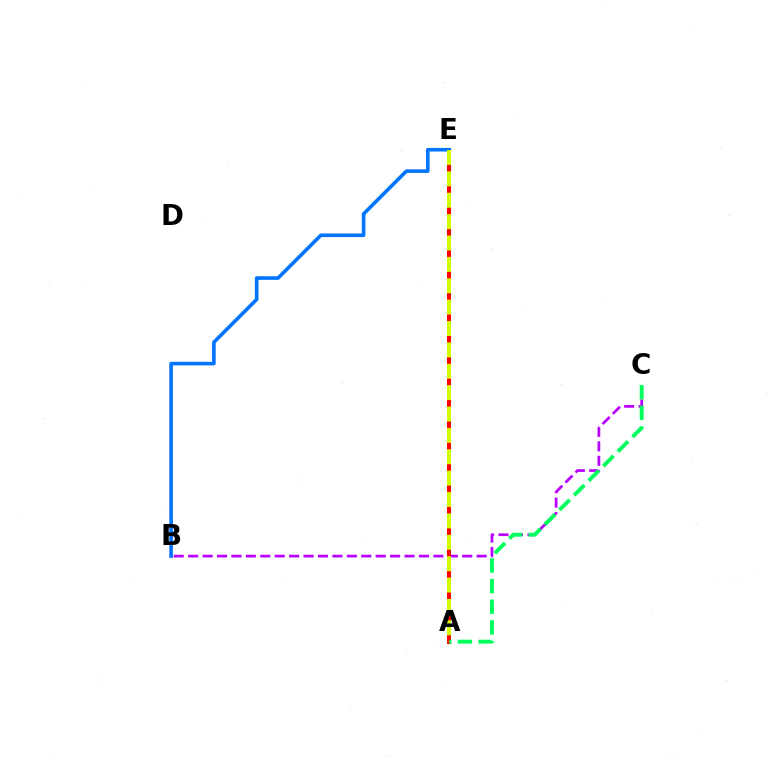{('B', 'C'): [{'color': '#b900ff', 'line_style': 'dashed', 'thickness': 1.96}], ('A', 'E'): [{'color': '#ff0000', 'line_style': 'solid', 'thickness': 2.89}, {'color': '#d1ff00', 'line_style': 'dashed', 'thickness': 2.9}], ('A', 'C'): [{'color': '#00ff5c', 'line_style': 'dashed', 'thickness': 2.81}], ('B', 'E'): [{'color': '#0074ff', 'line_style': 'solid', 'thickness': 2.59}]}